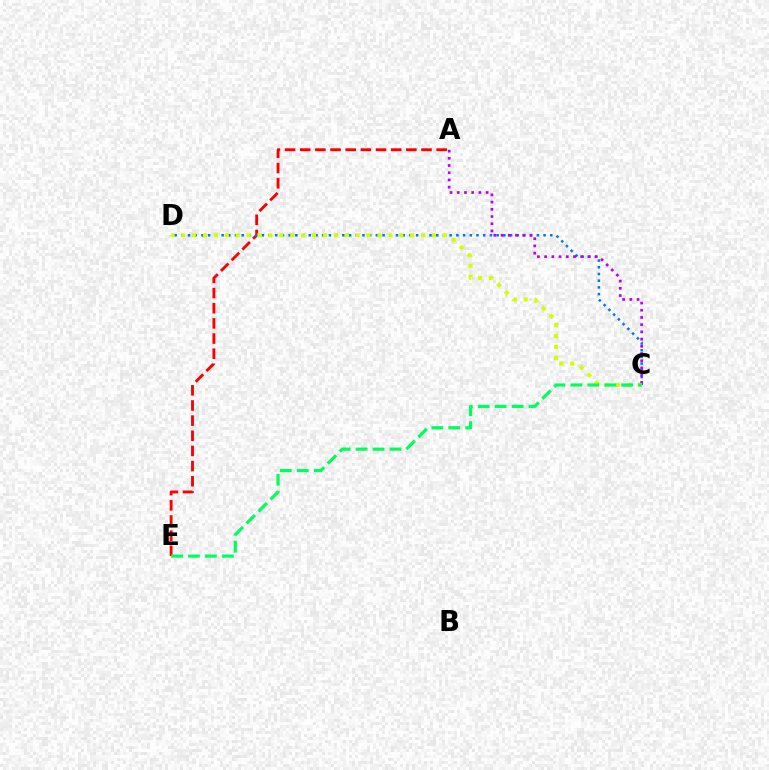{('A', 'E'): [{'color': '#ff0000', 'line_style': 'dashed', 'thickness': 2.06}], ('C', 'D'): [{'color': '#0074ff', 'line_style': 'dotted', 'thickness': 1.82}, {'color': '#d1ff00', 'line_style': 'dotted', 'thickness': 2.96}], ('A', 'C'): [{'color': '#b900ff', 'line_style': 'dotted', 'thickness': 1.96}], ('C', 'E'): [{'color': '#00ff5c', 'line_style': 'dashed', 'thickness': 2.3}]}